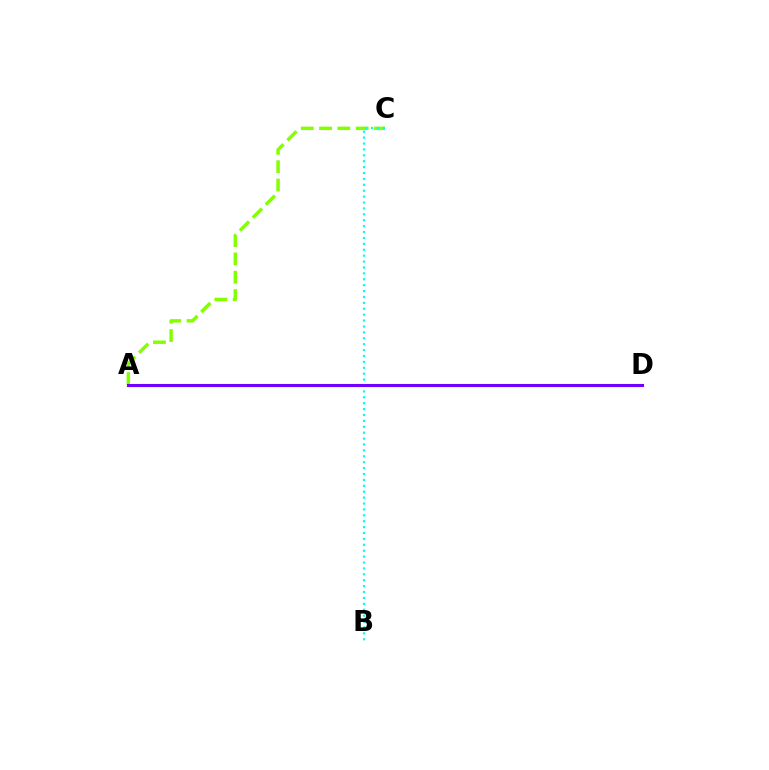{('A', 'C'): [{'color': '#84ff00', 'line_style': 'dashed', 'thickness': 2.49}], ('A', 'D'): [{'color': '#ff0000', 'line_style': 'solid', 'thickness': 1.87}, {'color': '#7200ff', 'line_style': 'solid', 'thickness': 2.21}], ('B', 'C'): [{'color': '#00fff6', 'line_style': 'dotted', 'thickness': 1.6}]}